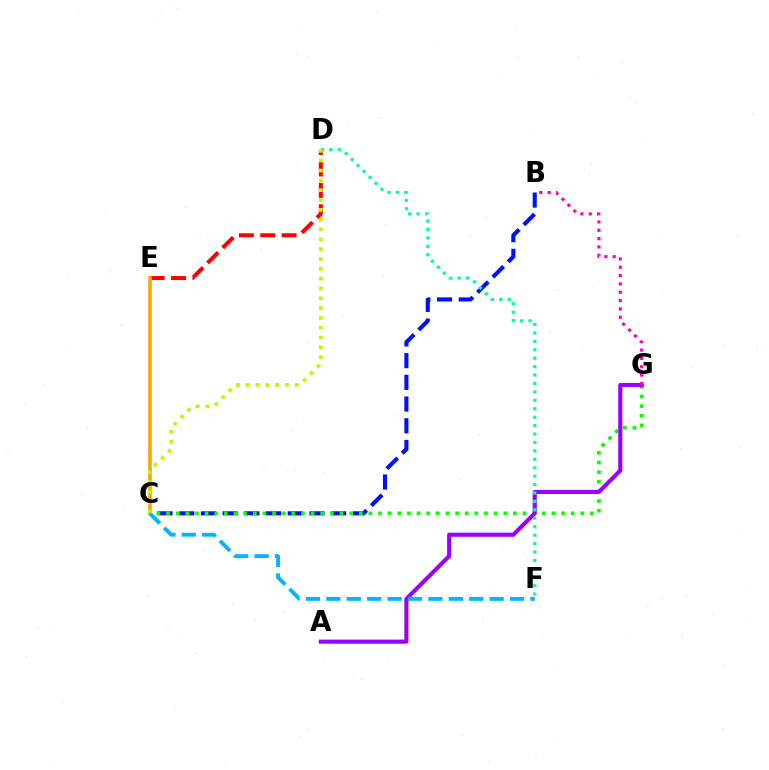{('B', 'C'): [{'color': '#0010ff', 'line_style': 'dashed', 'thickness': 2.95}], ('D', 'E'): [{'color': '#ff0000', 'line_style': 'dashed', 'thickness': 2.9}], ('C', 'G'): [{'color': '#08ff00', 'line_style': 'dotted', 'thickness': 2.62}], ('C', 'E'): [{'color': '#ffa500', 'line_style': 'solid', 'thickness': 2.61}], ('A', 'G'): [{'color': '#9b00ff', 'line_style': 'solid', 'thickness': 2.96}], ('D', 'F'): [{'color': '#00ff9d', 'line_style': 'dotted', 'thickness': 2.29}], ('B', 'G'): [{'color': '#ff00bd', 'line_style': 'dotted', 'thickness': 2.26}], ('C', 'F'): [{'color': '#00b5ff', 'line_style': 'dashed', 'thickness': 2.77}], ('C', 'D'): [{'color': '#b3ff00', 'line_style': 'dotted', 'thickness': 2.67}]}